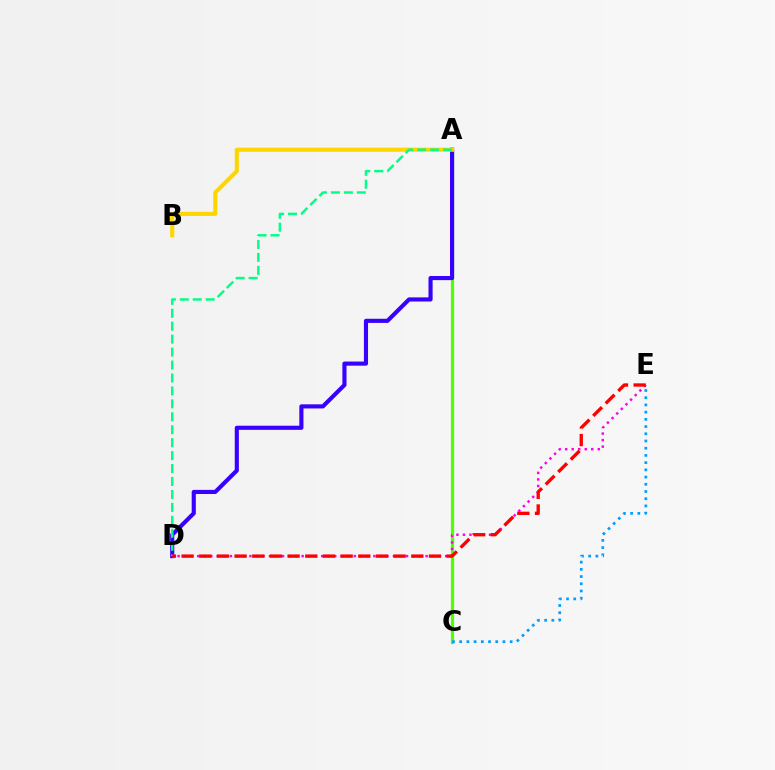{('A', 'C'): [{'color': '#4fff00', 'line_style': 'solid', 'thickness': 2.32}], ('A', 'D'): [{'color': '#3700ff', 'line_style': 'solid', 'thickness': 2.97}, {'color': '#00ff86', 'line_style': 'dashed', 'thickness': 1.76}], ('D', 'E'): [{'color': '#ff00ed', 'line_style': 'dotted', 'thickness': 1.77}, {'color': '#ff0000', 'line_style': 'dashed', 'thickness': 2.4}], ('C', 'E'): [{'color': '#009eff', 'line_style': 'dotted', 'thickness': 1.96}], ('A', 'B'): [{'color': '#ffd500', 'line_style': 'solid', 'thickness': 2.95}]}